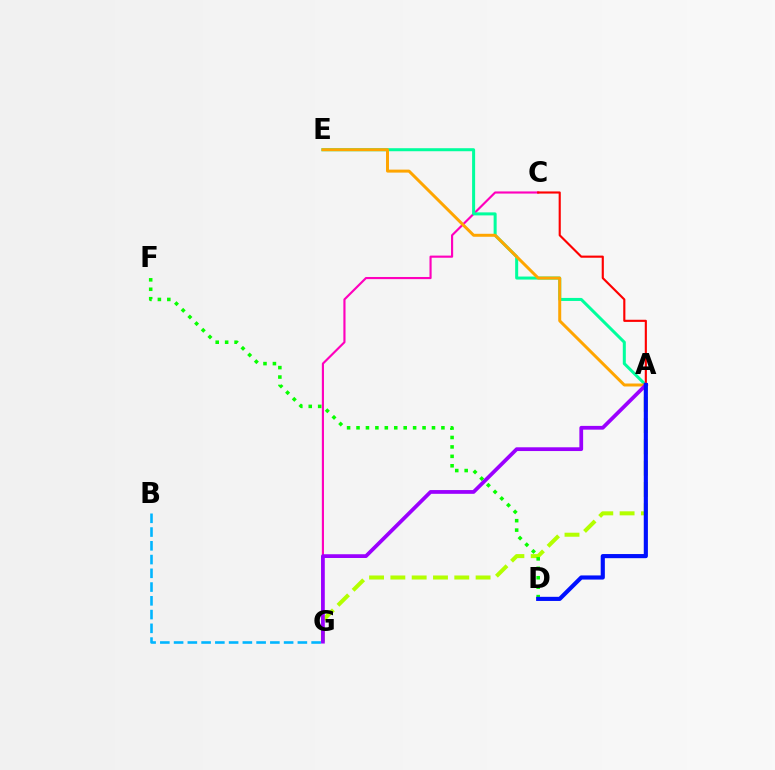{('C', 'G'): [{'color': '#ff00bd', 'line_style': 'solid', 'thickness': 1.54}], ('A', 'E'): [{'color': '#00ff9d', 'line_style': 'solid', 'thickness': 2.17}, {'color': '#ffa500', 'line_style': 'solid', 'thickness': 2.14}], ('A', 'G'): [{'color': '#b3ff00', 'line_style': 'dashed', 'thickness': 2.89}, {'color': '#9b00ff', 'line_style': 'solid', 'thickness': 2.7}], ('B', 'G'): [{'color': '#00b5ff', 'line_style': 'dashed', 'thickness': 1.87}], ('D', 'F'): [{'color': '#08ff00', 'line_style': 'dotted', 'thickness': 2.56}], ('A', 'C'): [{'color': '#ff0000', 'line_style': 'solid', 'thickness': 1.54}], ('A', 'D'): [{'color': '#0010ff', 'line_style': 'solid', 'thickness': 2.98}]}